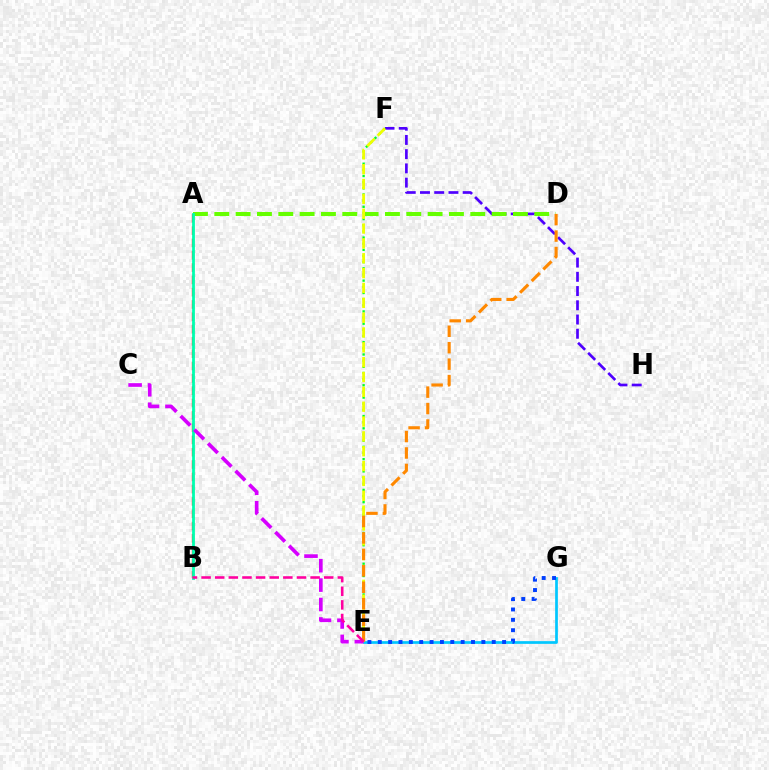{('F', 'H'): [{'color': '#4f00ff', 'line_style': 'dashed', 'thickness': 1.93}], ('E', 'G'): [{'color': '#00c7ff', 'line_style': 'solid', 'thickness': 1.95}, {'color': '#003fff', 'line_style': 'dotted', 'thickness': 2.81}], ('A', 'B'): [{'color': '#ff0000', 'line_style': 'dashed', 'thickness': 1.67}, {'color': '#00ffaf', 'line_style': 'solid', 'thickness': 2.0}], ('A', 'D'): [{'color': '#66ff00', 'line_style': 'dashed', 'thickness': 2.9}], ('E', 'F'): [{'color': '#00ff27', 'line_style': 'dotted', 'thickness': 1.67}, {'color': '#eeff00', 'line_style': 'dashed', 'thickness': 2.02}], ('D', 'E'): [{'color': '#ff8800', 'line_style': 'dashed', 'thickness': 2.23}], ('C', 'E'): [{'color': '#d600ff', 'line_style': 'dashed', 'thickness': 2.64}], ('B', 'E'): [{'color': '#ff00a0', 'line_style': 'dashed', 'thickness': 1.85}]}